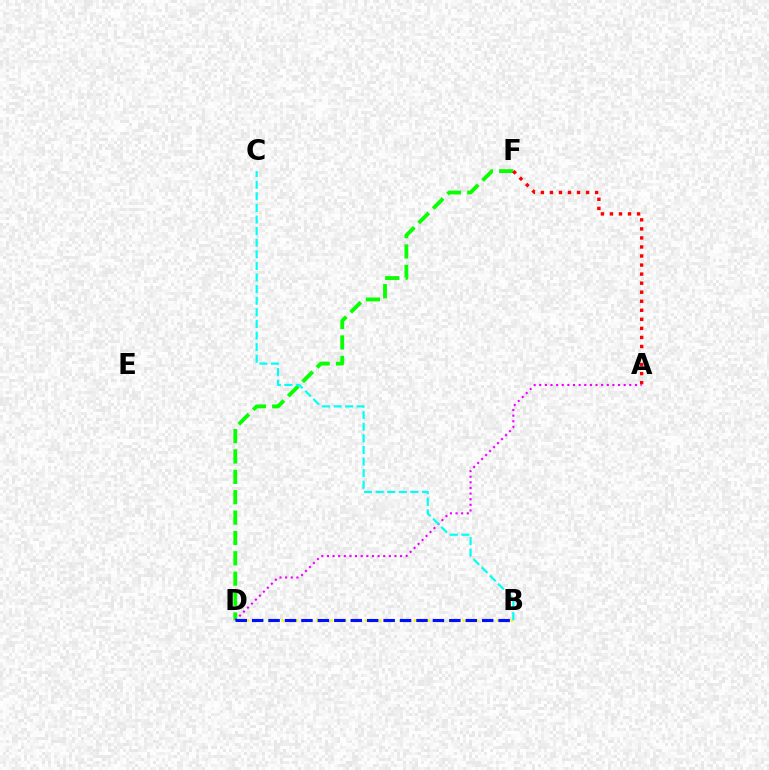{('D', 'F'): [{'color': '#08ff00', 'line_style': 'dashed', 'thickness': 2.77}], ('A', 'F'): [{'color': '#ff0000', 'line_style': 'dotted', 'thickness': 2.46}], ('A', 'D'): [{'color': '#ee00ff', 'line_style': 'dotted', 'thickness': 1.53}], ('B', 'D'): [{'color': '#fcf500', 'line_style': 'dotted', 'thickness': 1.89}, {'color': '#0010ff', 'line_style': 'dashed', 'thickness': 2.23}], ('B', 'C'): [{'color': '#00fff6', 'line_style': 'dashed', 'thickness': 1.58}]}